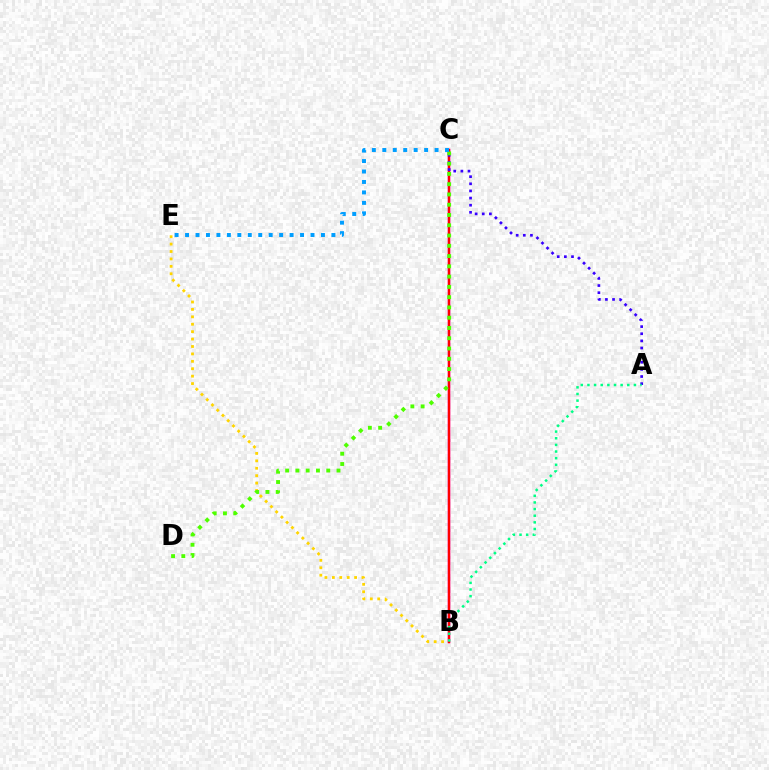{('B', 'C'): [{'color': '#ff00ed', 'line_style': 'solid', 'thickness': 1.75}, {'color': '#ff0000', 'line_style': 'solid', 'thickness': 1.71}], ('B', 'E'): [{'color': '#ffd500', 'line_style': 'dotted', 'thickness': 2.02}], ('A', 'C'): [{'color': '#3700ff', 'line_style': 'dotted', 'thickness': 1.94}], ('C', 'D'): [{'color': '#4fff00', 'line_style': 'dotted', 'thickness': 2.79}], ('A', 'B'): [{'color': '#00ff86', 'line_style': 'dotted', 'thickness': 1.8}], ('C', 'E'): [{'color': '#009eff', 'line_style': 'dotted', 'thickness': 2.84}]}